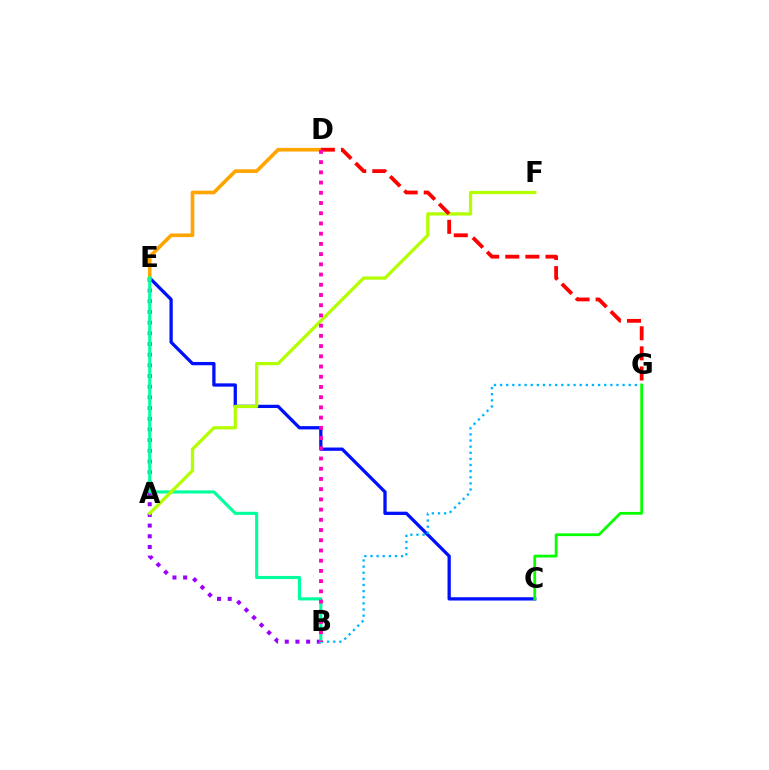{('C', 'E'): [{'color': '#0010ff', 'line_style': 'solid', 'thickness': 2.36}], ('B', 'E'): [{'color': '#9b00ff', 'line_style': 'dotted', 'thickness': 2.9}, {'color': '#00ff9d', 'line_style': 'solid', 'thickness': 2.24}], ('B', 'G'): [{'color': '#00b5ff', 'line_style': 'dotted', 'thickness': 1.66}], ('D', 'E'): [{'color': '#ffa500', 'line_style': 'solid', 'thickness': 2.62}], ('C', 'G'): [{'color': '#08ff00', 'line_style': 'solid', 'thickness': 2.0}], ('A', 'F'): [{'color': '#b3ff00', 'line_style': 'solid', 'thickness': 2.35}], ('D', 'G'): [{'color': '#ff0000', 'line_style': 'dashed', 'thickness': 2.73}], ('B', 'D'): [{'color': '#ff00bd', 'line_style': 'dotted', 'thickness': 2.78}]}